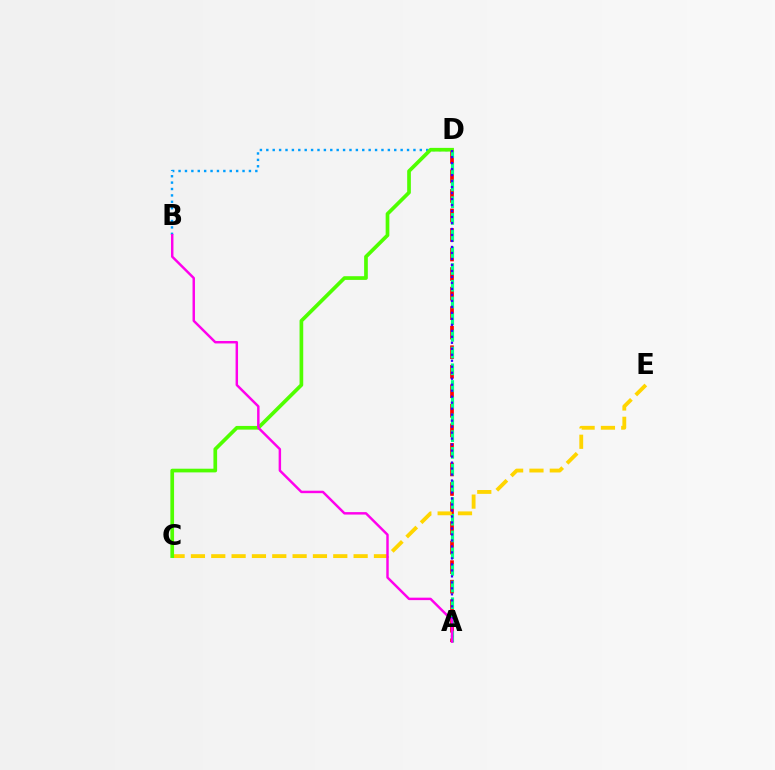{('A', 'D'): [{'color': '#ff0000', 'line_style': 'dashed', 'thickness': 2.65}, {'color': '#00ff86', 'line_style': 'dashed', 'thickness': 2.27}, {'color': '#3700ff', 'line_style': 'dotted', 'thickness': 1.63}], ('B', 'D'): [{'color': '#009eff', 'line_style': 'dotted', 'thickness': 1.74}], ('C', 'E'): [{'color': '#ffd500', 'line_style': 'dashed', 'thickness': 2.76}], ('C', 'D'): [{'color': '#4fff00', 'line_style': 'solid', 'thickness': 2.65}], ('A', 'B'): [{'color': '#ff00ed', 'line_style': 'solid', 'thickness': 1.77}]}